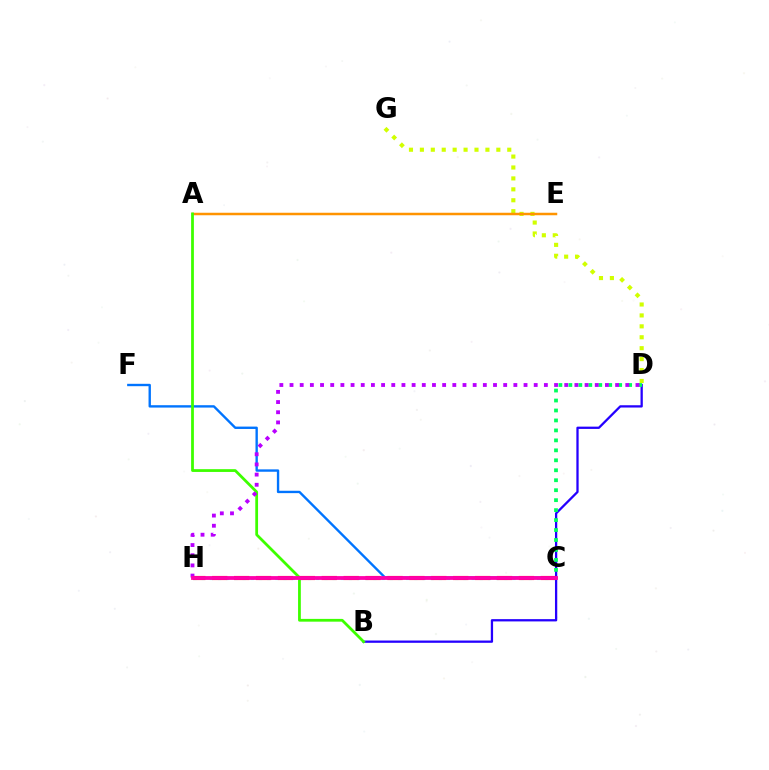{('B', 'D'): [{'color': '#2500ff', 'line_style': 'solid', 'thickness': 1.64}], ('C', 'F'): [{'color': '#0074ff', 'line_style': 'solid', 'thickness': 1.71}], ('D', 'G'): [{'color': '#d1ff00', 'line_style': 'dotted', 'thickness': 2.97}], ('A', 'E'): [{'color': '#ff9400', 'line_style': 'solid', 'thickness': 1.8}], ('A', 'B'): [{'color': '#3dff00', 'line_style': 'solid', 'thickness': 2.0}], ('C', 'H'): [{'color': '#00fff6', 'line_style': 'dotted', 'thickness': 2.22}, {'color': '#ff0000', 'line_style': 'dashed', 'thickness': 2.98}, {'color': '#ff00ac', 'line_style': 'solid', 'thickness': 2.74}], ('C', 'D'): [{'color': '#00ff5c', 'line_style': 'dotted', 'thickness': 2.71}], ('D', 'H'): [{'color': '#b900ff', 'line_style': 'dotted', 'thickness': 2.76}]}